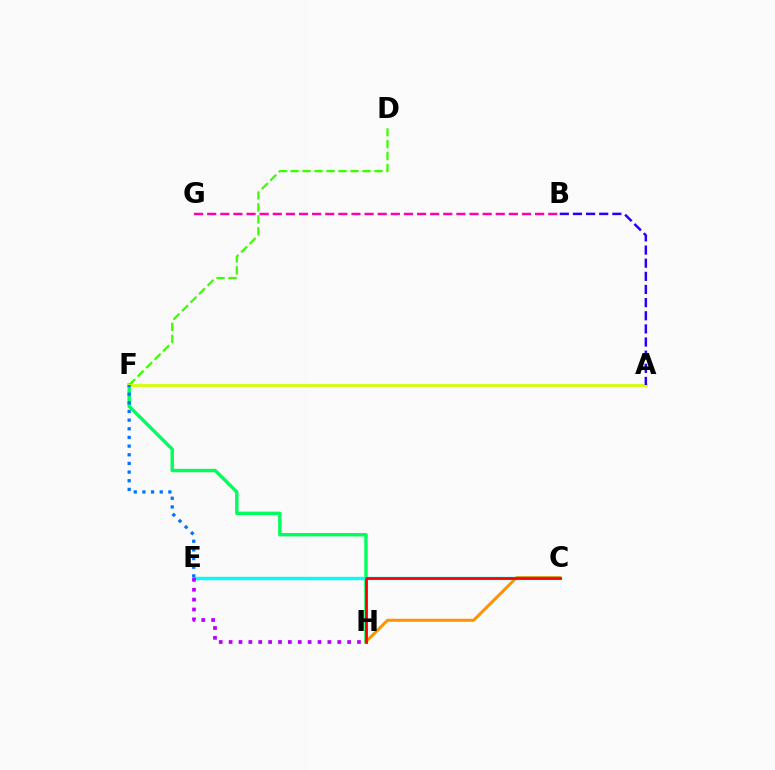{('F', 'H'): [{'color': '#00ff5c', 'line_style': 'solid', 'thickness': 2.46}], ('D', 'F'): [{'color': '#3dff00', 'line_style': 'dashed', 'thickness': 1.63}], ('A', 'F'): [{'color': '#d1ff00', 'line_style': 'solid', 'thickness': 1.97}], ('A', 'B'): [{'color': '#2500ff', 'line_style': 'dashed', 'thickness': 1.79}], ('C', 'H'): [{'color': '#ff9400', 'line_style': 'solid', 'thickness': 2.18}, {'color': '#ff0000', 'line_style': 'solid', 'thickness': 1.97}], ('C', 'E'): [{'color': '#00fff6', 'line_style': 'solid', 'thickness': 2.44}], ('E', 'F'): [{'color': '#0074ff', 'line_style': 'dotted', 'thickness': 2.35}], ('B', 'G'): [{'color': '#ff00ac', 'line_style': 'dashed', 'thickness': 1.78}], ('E', 'H'): [{'color': '#b900ff', 'line_style': 'dotted', 'thickness': 2.68}]}